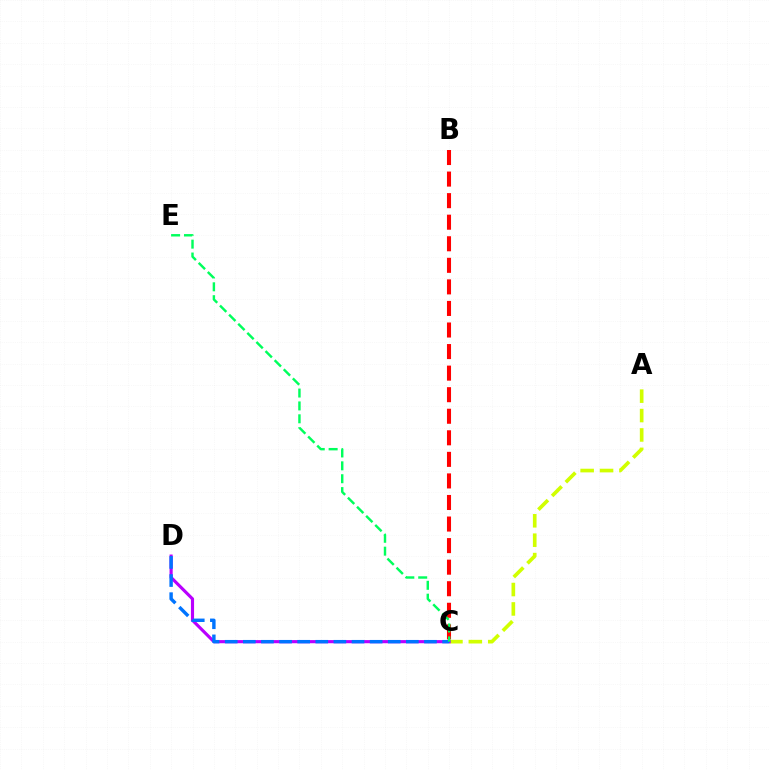{('A', 'C'): [{'color': '#d1ff00', 'line_style': 'dashed', 'thickness': 2.64}], ('C', 'D'): [{'color': '#b900ff', 'line_style': 'solid', 'thickness': 2.26}, {'color': '#0074ff', 'line_style': 'dashed', 'thickness': 2.46}], ('B', 'C'): [{'color': '#ff0000', 'line_style': 'dashed', 'thickness': 2.93}], ('C', 'E'): [{'color': '#00ff5c', 'line_style': 'dashed', 'thickness': 1.75}]}